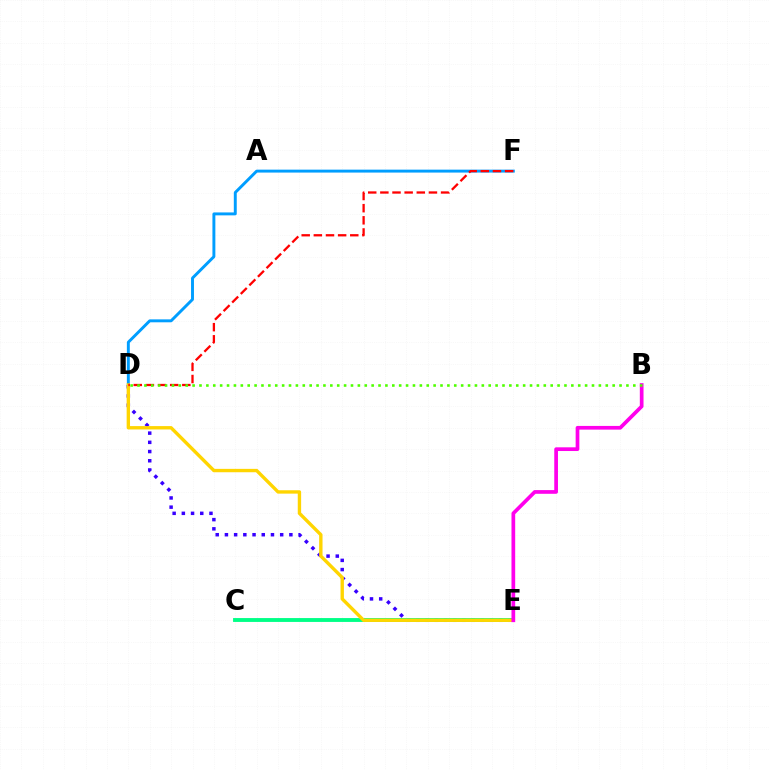{('D', 'F'): [{'color': '#009eff', 'line_style': 'solid', 'thickness': 2.11}, {'color': '#ff0000', 'line_style': 'dashed', 'thickness': 1.65}], ('D', 'E'): [{'color': '#3700ff', 'line_style': 'dotted', 'thickness': 2.5}, {'color': '#ffd500', 'line_style': 'solid', 'thickness': 2.43}], ('C', 'E'): [{'color': '#00ff86', 'line_style': 'solid', 'thickness': 2.79}], ('B', 'E'): [{'color': '#ff00ed', 'line_style': 'solid', 'thickness': 2.67}], ('B', 'D'): [{'color': '#4fff00', 'line_style': 'dotted', 'thickness': 1.87}]}